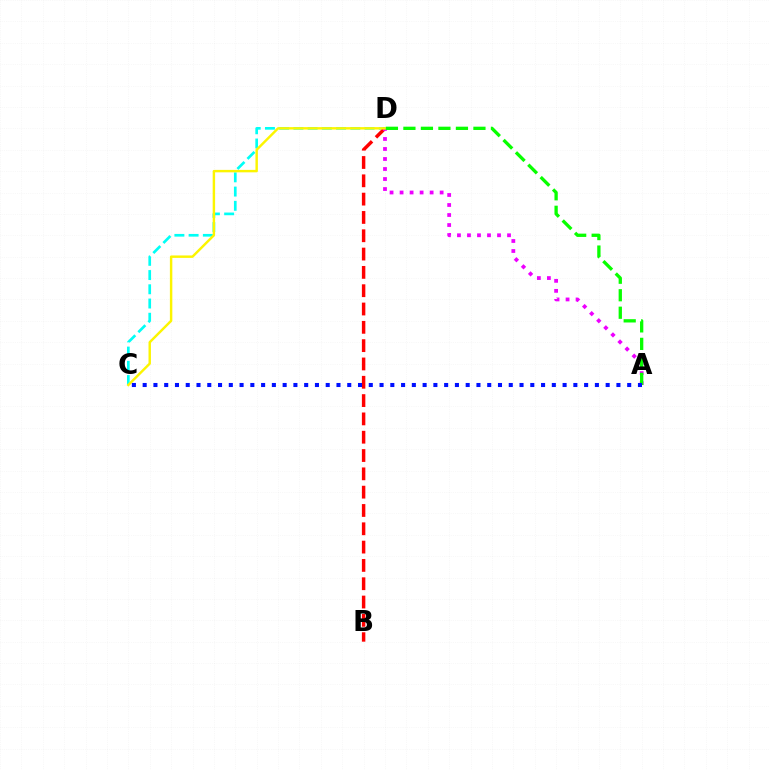{('C', 'D'): [{'color': '#00fff6', 'line_style': 'dashed', 'thickness': 1.93}, {'color': '#fcf500', 'line_style': 'solid', 'thickness': 1.75}], ('B', 'D'): [{'color': '#ff0000', 'line_style': 'dashed', 'thickness': 2.49}], ('A', 'D'): [{'color': '#ee00ff', 'line_style': 'dotted', 'thickness': 2.72}, {'color': '#08ff00', 'line_style': 'dashed', 'thickness': 2.38}], ('A', 'C'): [{'color': '#0010ff', 'line_style': 'dotted', 'thickness': 2.93}]}